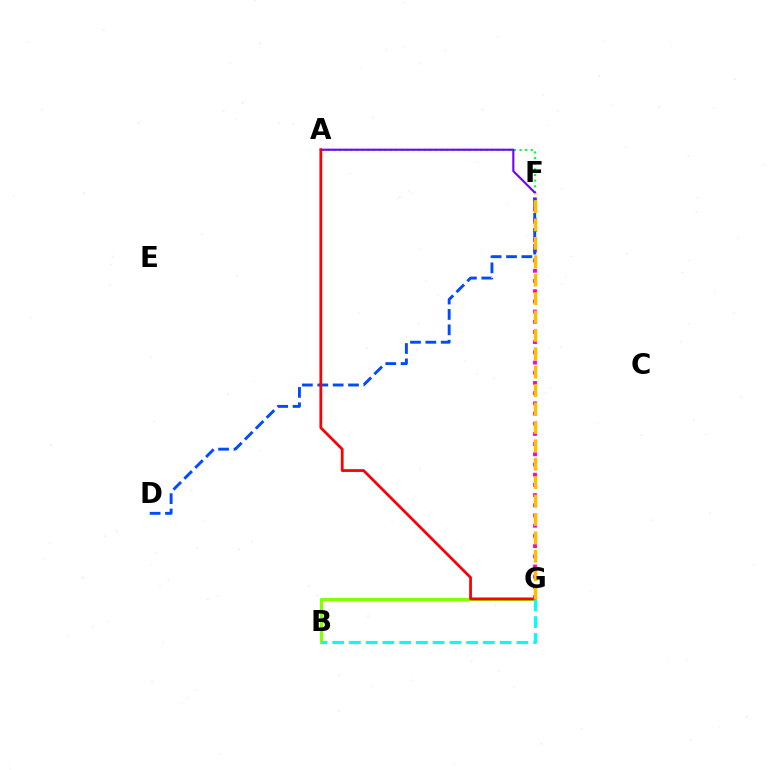{('F', 'G'): [{'color': '#ff00cf', 'line_style': 'dotted', 'thickness': 2.77}, {'color': '#ffbd00', 'line_style': 'dashed', 'thickness': 2.5}], ('A', 'F'): [{'color': '#00ff39', 'line_style': 'dotted', 'thickness': 1.53}, {'color': '#7200ff', 'line_style': 'solid', 'thickness': 1.52}], ('B', 'G'): [{'color': '#84ff00', 'line_style': 'solid', 'thickness': 2.3}, {'color': '#00fff6', 'line_style': 'dashed', 'thickness': 2.28}], ('D', 'F'): [{'color': '#004bff', 'line_style': 'dashed', 'thickness': 2.09}], ('A', 'G'): [{'color': '#ff0000', 'line_style': 'solid', 'thickness': 2.0}]}